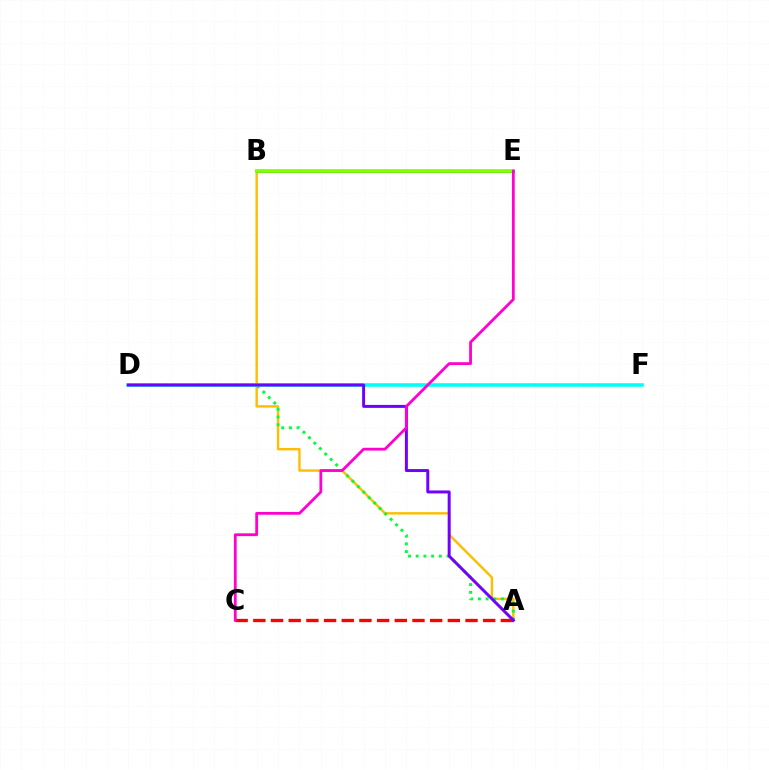{('A', 'B'): [{'color': '#ffbd00', 'line_style': 'solid', 'thickness': 1.73}], ('A', 'D'): [{'color': '#00ff39', 'line_style': 'dotted', 'thickness': 2.09}, {'color': '#7200ff', 'line_style': 'solid', 'thickness': 2.14}], ('D', 'F'): [{'color': '#00fff6', 'line_style': 'solid', 'thickness': 2.57}], ('A', 'C'): [{'color': '#ff0000', 'line_style': 'dashed', 'thickness': 2.4}], ('B', 'E'): [{'color': '#004bff', 'line_style': 'solid', 'thickness': 2.15}, {'color': '#84ff00', 'line_style': 'solid', 'thickness': 2.71}], ('C', 'E'): [{'color': '#ff00cf', 'line_style': 'solid', 'thickness': 2.01}]}